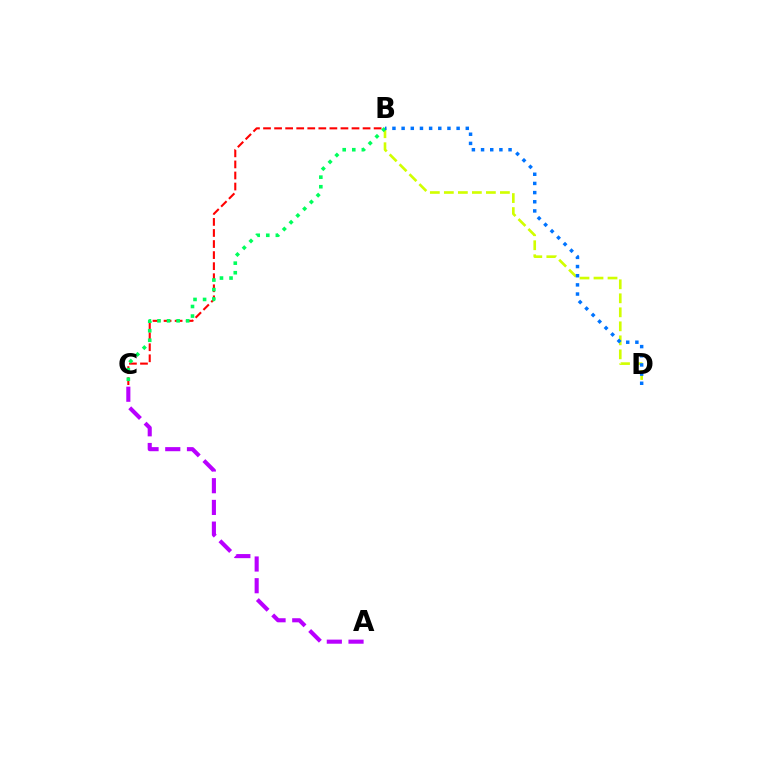{('B', 'C'): [{'color': '#ff0000', 'line_style': 'dashed', 'thickness': 1.5}, {'color': '#00ff5c', 'line_style': 'dotted', 'thickness': 2.6}], ('A', 'C'): [{'color': '#b900ff', 'line_style': 'dashed', 'thickness': 2.95}], ('B', 'D'): [{'color': '#d1ff00', 'line_style': 'dashed', 'thickness': 1.9}, {'color': '#0074ff', 'line_style': 'dotted', 'thickness': 2.49}]}